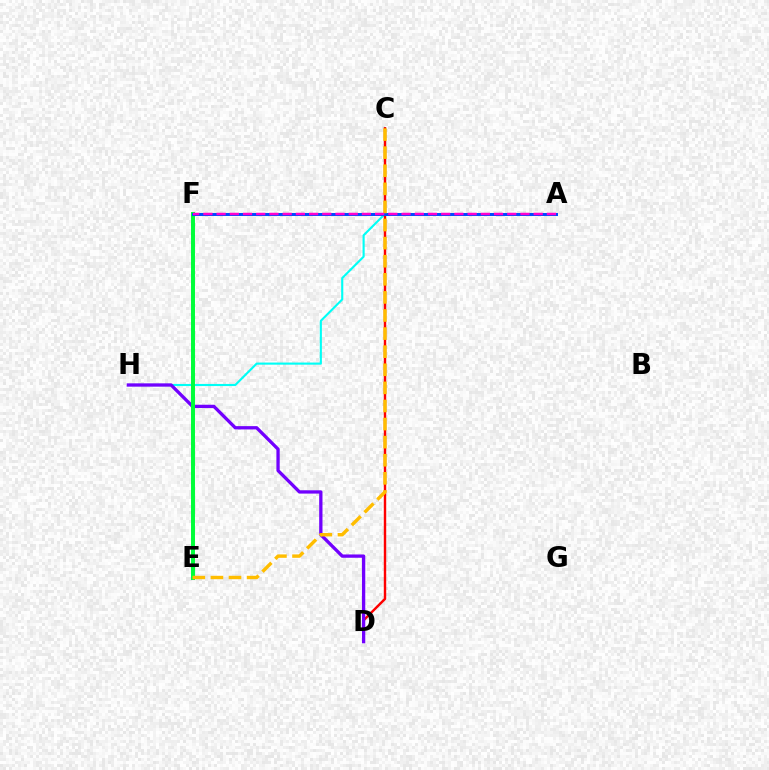{('C', 'H'): [{'color': '#00fff6', 'line_style': 'solid', 'thickness': 1.53}], ('C', 'D'): [{'color': '#ff0000', 'line_style': 'solid', 'thickness': 1.74}], ('D', 'H'): [{'color': '#7200ff', 'line_style': 'solid', 'thickness': 2.37}], ('E', 'F'): [{'color': '#84ff00', 'line_style': 'dotted', 'thickness': 2.59}, {'color': '#00ff39', 'line_style': 'solid', 'thickness': 2.85}], ('A', 'F'): [{'color': '#004bff', 'line_style': 'solid', 'thickness': 2.16}, {'color': '#ff00cf', 'line_style': 'dashed', 'thickness': 1.79}], ('C', 'E'): [{'color': '#ffbd00', 'line_style': 'dashed', 'thickness': 2.46}]}